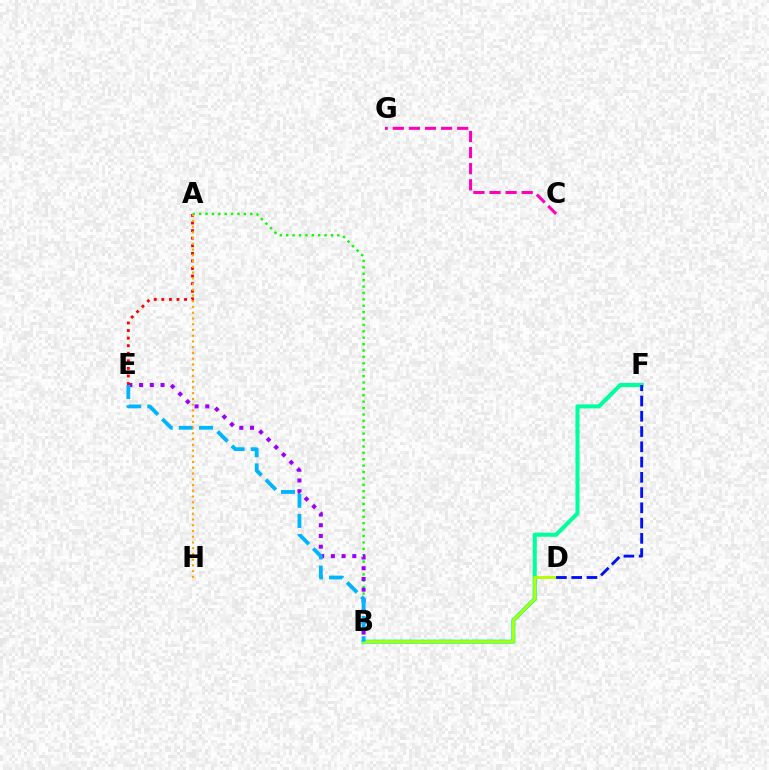{('C', 'G'): [{'color': '#ff00bd', 'line_style': 'dashed', 'thickness': 2.19}], ('A', 'B'): [{'color': '#08ff00', 'line_style': 'dotted', 'thickness': 1.74}], ('B', 'E'): [{'color': '#9b00ff', 'line_style': 'dotted', 'thickness': 2.91}, {'color': '#00b5ff', 'line_style': 'dashed', 'thickness': 2.74}], ('B', 'F'): [{'color': '#00ff9d', 'line_style': 'solid', 'thickness': 2.93}], ('B', 'D'): [{'color': '#b3ff00', 'line_style': 'solid', 'thickness': 2.06}], ('A', 'E'): [{'color': '#ff0000', 'line_style': 'dotted', 'thickness': 2.06}], ('D', 'F'): [{'color': '#0010ff', 'line_style': 'dashed', 'thickness': 2.07}], ('A', 'H'): [{'color': '#ffa500', 'line_style': 'dotted', 'thickness': 1.56}]}